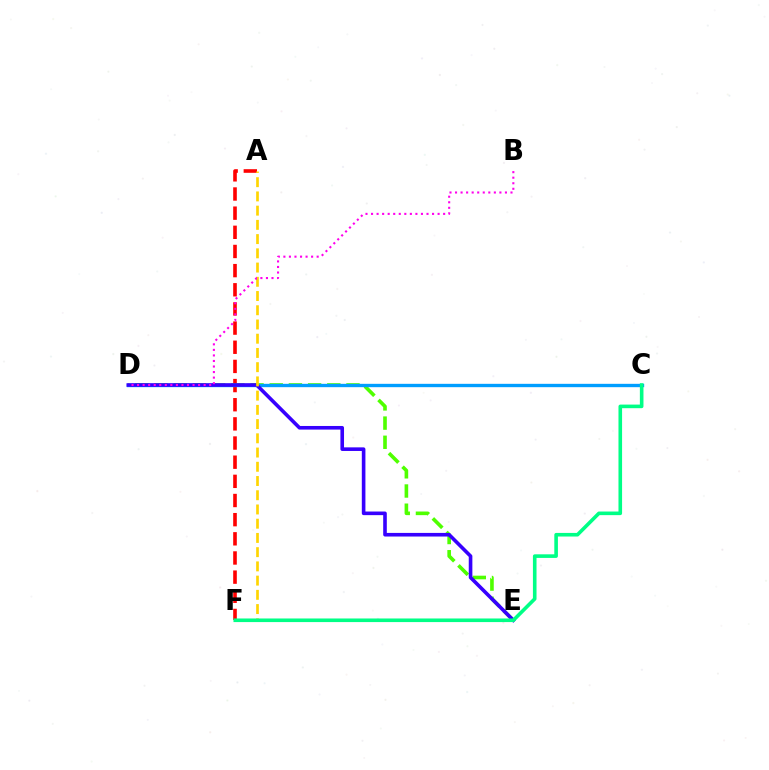{('A', 'F'): [{'color': '#ff0000', 'line_style': 'dashed', 'thickness': 2.6}, {'color': '#ffd500', 'line_style': 'dashed', 'thickness': 1.93}], ('D', 'E'): [{'color': '#4fff00', 'line_style': 'dashed', 'thickness': 2.61}, {'color': '#3700ff', 'line_style': 'solid', 'thickness': 2.6}], ('C', 'D'): [{'color': '#009eff', 'line_style': 'solid', 'thickness': 2.41}], ('C', 'F'): [{'color': '#00ff86', 'line_style': 'solid', 'thickness': 2.6}], ('B', 'D'): [{'color': '#ff00ed', 'line_style': 'dotted', 'thickness': 1.51}]}